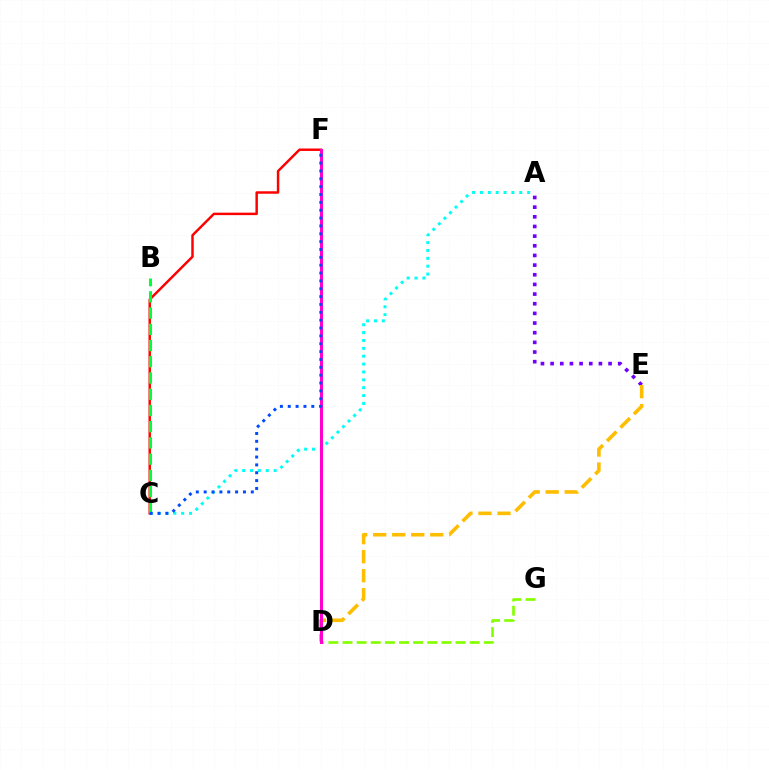{('A', 'C'): [{'color': '#00fff6', 'line_style': 'dotted', 'thickness': 2.14}], ('A', 'E'): [{'color': '#7200ff', 'line_style': 'dotted', 'thickness': 2.62}], ('D', 'G'): [{'color': '#84ff00', 'line_style': 'dashed', 'thickness': 1.92}], ('C', 'F'): [{'color': '#ff0000', 'line_style': 'solid', 'thickness': 1.78}, {'color': '#004bff', 'line_style': 'dotted', 'thickness': 2.13}], ('D', 'E'): [{'color': '#ffbd00', 'line_style': 'dashed', 'thickness': 2.58}], ('B', 'C'): [{'color': '#00ff39', 'line_style': 'dashed', 'thickness': 2.2}], ('D', 'F'): [{'color': '#ff00cf', 'line_style': 'solid', 'thickness': 2.18}]}